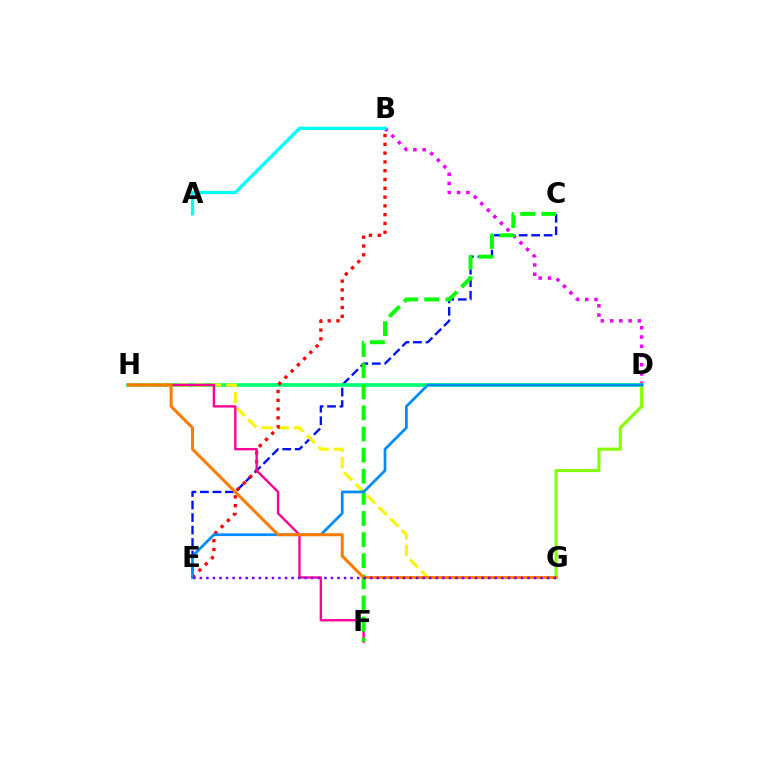{('C', 'E'): [{'color': '#0010ff', 'line_style': 'dashed', 'thickness': 1.7}], ('B', 'D'): [{'color': '#ee00ff', 'line_style': 'dotted', 'thickness': 2.51}], ('D', 'H'): [{'color': '#00ff74', 'line_style': 'solid', 'thickness': 2.63}], ('G', 'H'): [{'color': '#fcf500', 'line_style': 'dashed', 'thickness': 2.21}, {'color': '#ff7c00', 'line_style': 'solid', 'thickness': 2.17}], ('A', 'B'): [{'color': '#00fff6', 'line_style': 'solid', 'thickness': 2.34}], ('D', 'G'): [{'color': '#84ff00', 'line_style': 'solid', 'thickness': 2.25}], ('B', 'E'): [{'color': '#ff0000', 'line_style': 'dotted', 'thickness': 2.39}], ('F', 'H'): [{'color': '#ff0094', 'line_style': 'solid', 'thickness': 1.71}], ('C', 'F'): [{'color': '#08ff00', 'line_style': 'dashed', 'thickness': 2.87}], ('D', 'E'): [{'color': '#008cff', 'line_style': 'solid', 'thickness': 1.96}], ('E', 'G'): [{'color': '#7200ff', 'line_style': 'dotted', 'thickness': 1.78}]}